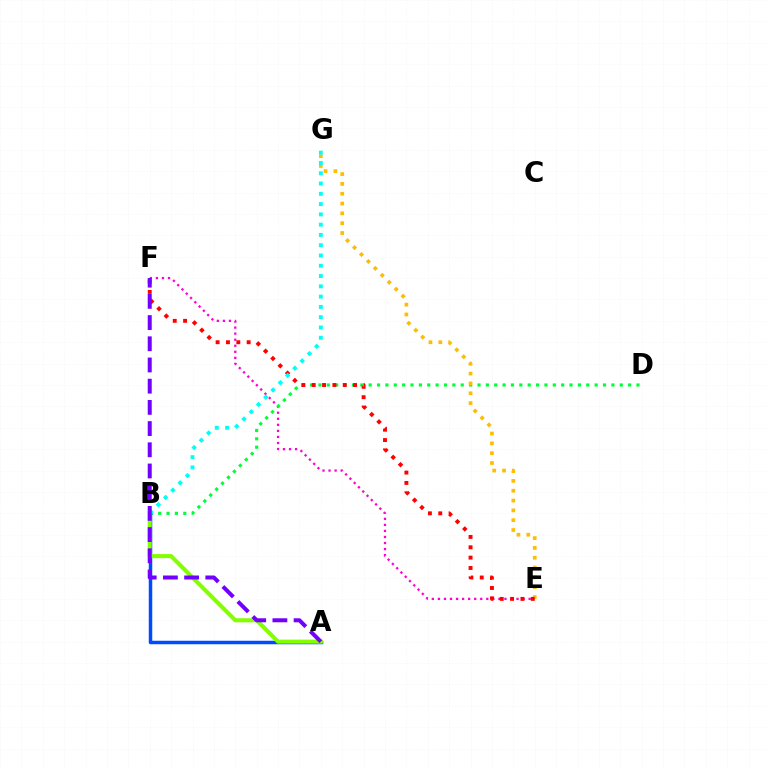{('E', 'F'): [{'color': '#ff00cf', 'line_style': 'dotted', 'thickness': 1.64}, {'color': '#ff0000', 'line_style': 'dotted', 'thickness': 2.81}], ('B', 'D'): [{'color': '#00ff39', 'line_style': 'dotted', 'thickness': 2.27}], ('E', 'G'): [{'color': '#ffbd00', 'line_style': 'dotted', 'thickness': 2.67}], ('A', 'B'): [{'color': '#004bff', 'line_style': 'solid', 'thickness': 2.52}, {'color': '#84ff00', 'line_style': 'solid', 'thickness': 2.93}], ('B', 'G'): [{'color': '#00fff6', 'line_style': 'dotted', 'thickness': 2.79}], ('A', 'F'): [{'color': '#7200ff', 'line_style': 'dashed', 'thickness': 2.88}]}